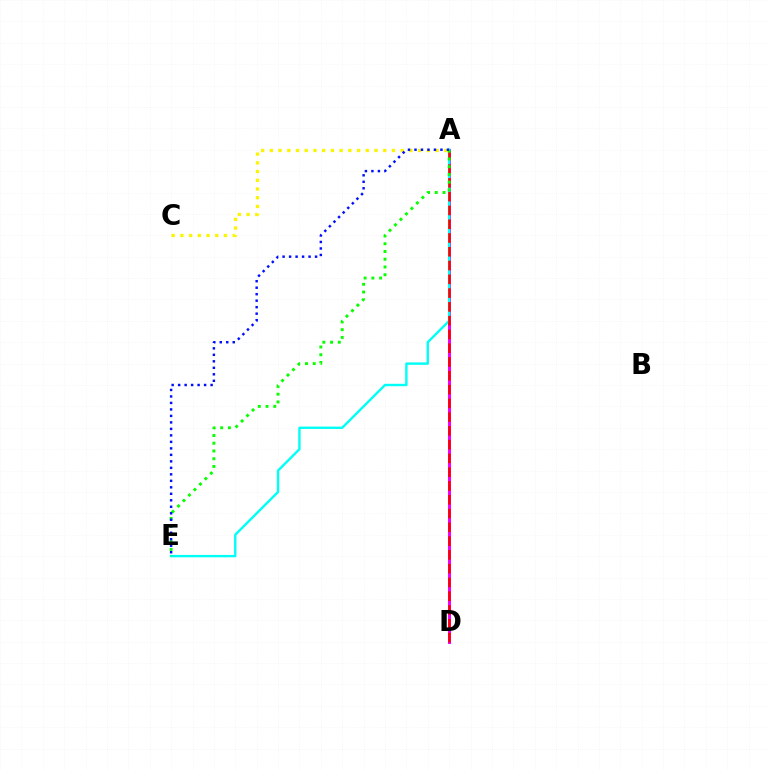{('A', 'C'): [{'color': '#fcf500', 'line_style': 'dotted', 'thickness': 2.37}], ('A', 'D'): [{'color': '#ee00ff', 'line_style': 'solid', 'thickness': 2.14}, {'color': '#ff0000', 'line_style': 'dashed', 'thickness': 1.87}], ('A', 'E'): [{'color': '#00fff6', 'line_style': 'solid', 'thickness': 1.72}, {'color': '#08ff00', 'line_style': 'dotted', 'thickness': 2.1}, {'color': '#0010ff', 'line_style': 'dotted', 'thickness': 1.76}]}